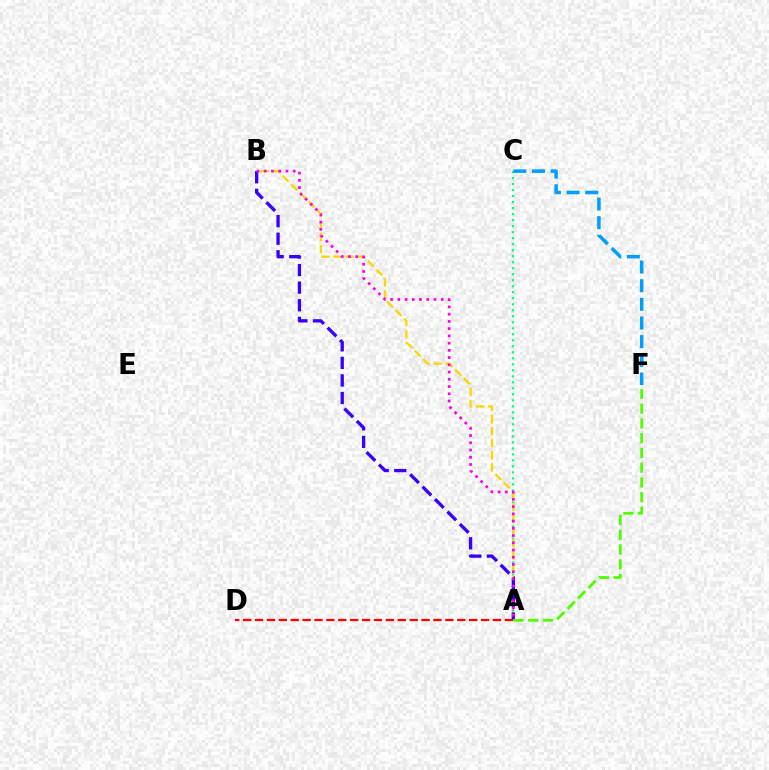{('A', 'C'): [{'color': '#00ff86', 'line_style': 'dotted', 'thickness': 1.63}], ('A', 'B'): [{'color': '#ffd500', 'line_style': 'dashed', 'thickness': 1.65}, {'color': '#3700ff', 'line_style': 'dashed', 'thickness': 2.39}, {'color': '#ff00ed', 'line_style': 'dotted', 'thickness': 1.97}], ('C', 'F'): [{'color': '#009eff', 'line_style': 'dashed', 'thickness': 2.53}], ('A', 'F'): [{'color': '#4fff00', 'line_style': 'dashed', 'thickness': 2.0}], ('A', 'D'): [{'color': '#ff0000', 'line_style': 'dashed', 'thickness': 1.62}]}